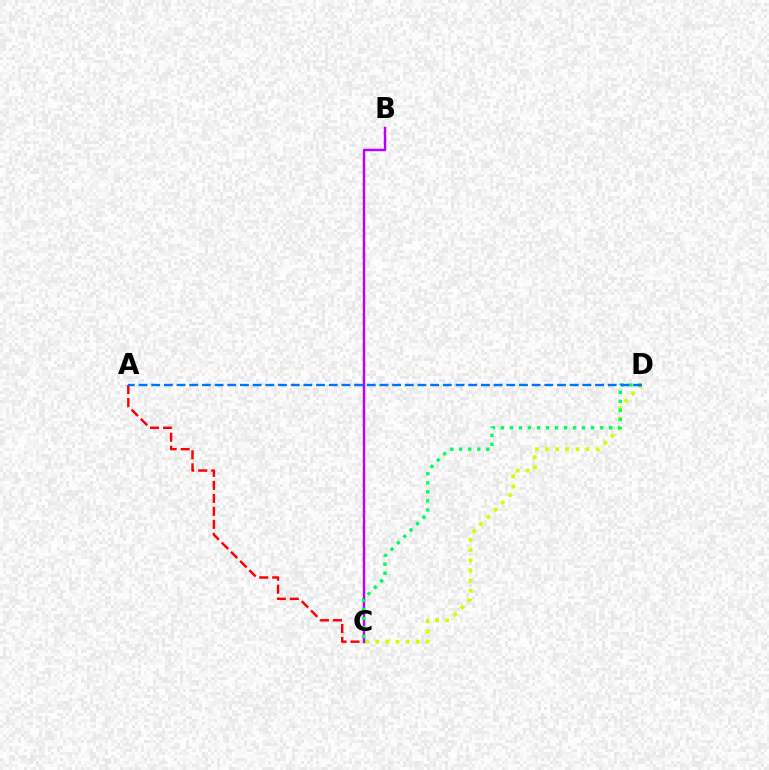{('A', 'C'): [{'color': '#ff0000', 'line_style': 'dashed', 'thickness': 1.76}], ('C', 'D'): [{'color': '#d1ff00', 'line_style': 'dotted', 'thickness': 2.76}, {'color': '#00ff5c', 'line_style': 'dotted', 'thickness': 2.45}], ('B', 'C'): [{'color': '#b900ff', 'line_style': 'solid', 'thickness': 1.75}], ('A', 'D'): [{'color': '#0074ff', 'line_style': 'dashed', 'thickness': 1.72}]}